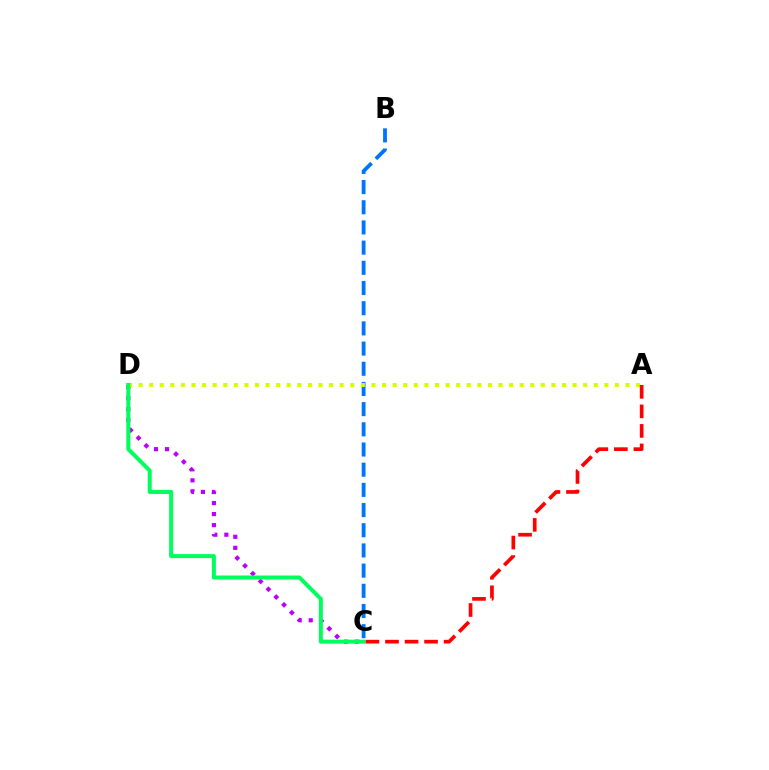{('B', 'C'): [{'color': '#0074ff', 'line_style': 'dashed', 'thickness': 2.74}], ('C', 'D'): [{'color': '#b900ff', 'line_style': 'dotted', 'thickness': 3.0}, {'color': '#00ff5c', 'line_style': 'solid', 'thickness': 2.89}], ('A', 'D'): [{'color': '#d1ff00', 'line_style': 'dotted', 'thickness': 2.88}], ('A', 'C'): [{'color': '#ff0000', 'line_style': 'dashed', 'thickness': 2.65}]}